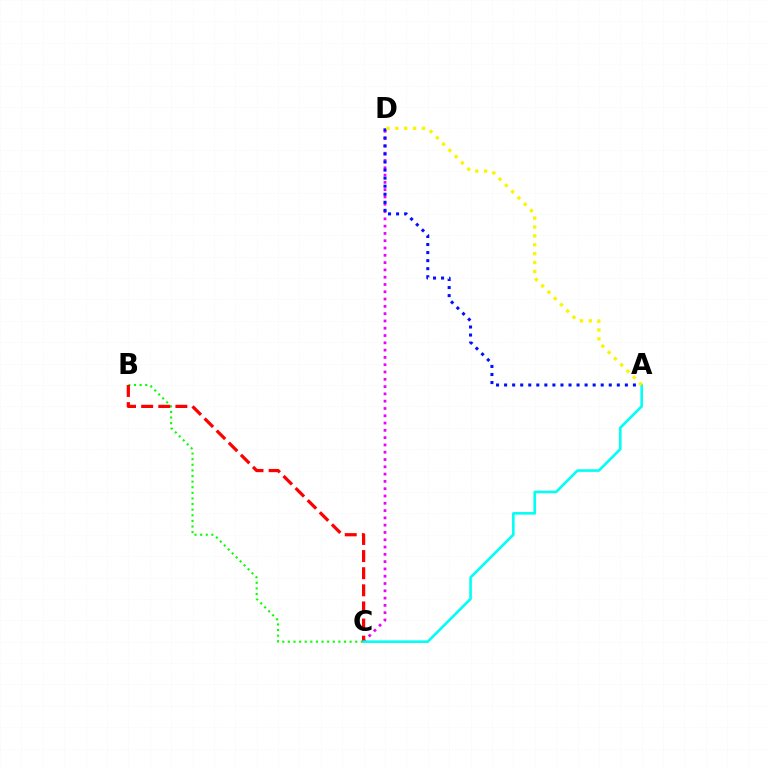{('C', 'D'): [{'color': '#ee00ff', 'line_style': 'dotted', 'thickness': 1.98}], ('B', 'C'): [{'color': '#08ff00', 'line_style': 'dotted', 'thickness': 1.52}, {'color': '#ff0000', 'line_style': 'dashed', 'thickness': 2.33}], ('A', 'D'): [{'color': '#0010ff', 'line_style': 'dotted', 'thickness': 2.19}, {'color': '#fcf500', 'line_style': 'dotted', 'thickness': 2.41}], ('A', 'C'): [{'color': '#00fff6', 'line_style': 'solid', 'thickness': 1.88}]}